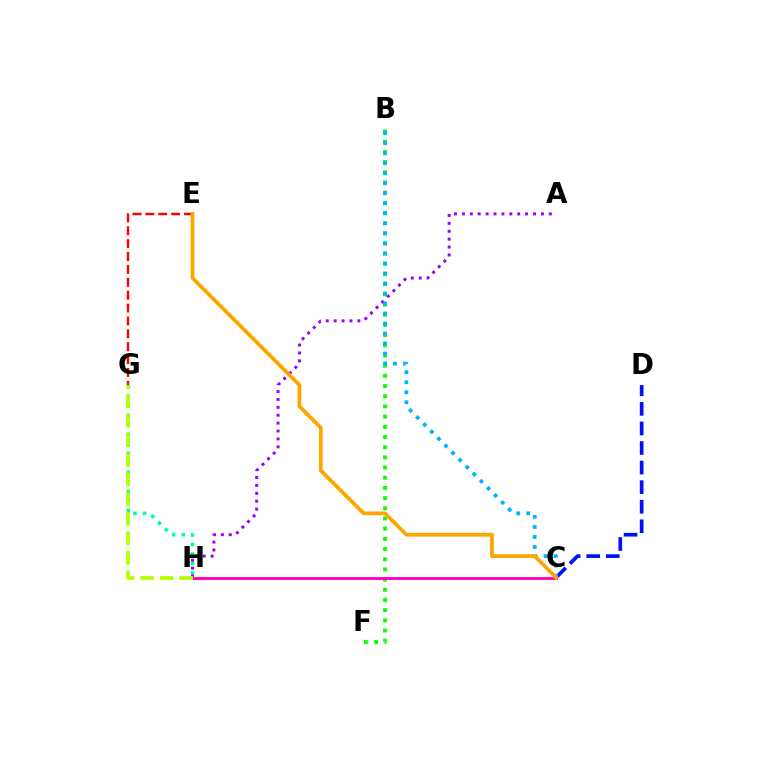{('B', 'F'): [{'color': '#08ff00', 'line_style': 'dotted', 'thickness': 2.77}], ('G', 'H'): [{'color': '#00ff9d', 'line_style': 'dotted', 'thickness': 2.58}, {'color': '#b3ff00', 'line_style': 'dashed', 'thickness': 2.66}], ('A', 'H'): [{'color': '#9b00ff', 'line_style': 'dotted', 'thickness': 2.15}], ('C', 'D'): [{'color': '#0010ff', 'line_style': 'dashed', 'thickness': 2.66}], ('C', 'H'): [{'color': '#ff00bd', 'line_style': 'solid', 'thickness': 2.09}], ('B', 'C'): [{'color': '#00b5ff', 'line_style': 'dotted', 'thickness': 2.72}], ('E', 'G'): [{'color': '#ff0000', 'line_style': 'dashed', 'thickness': 1.75}], ('C', 'E'): [{'color': '#ffa500', 'line_style': 'solid', 'thickness': 2.71}]}